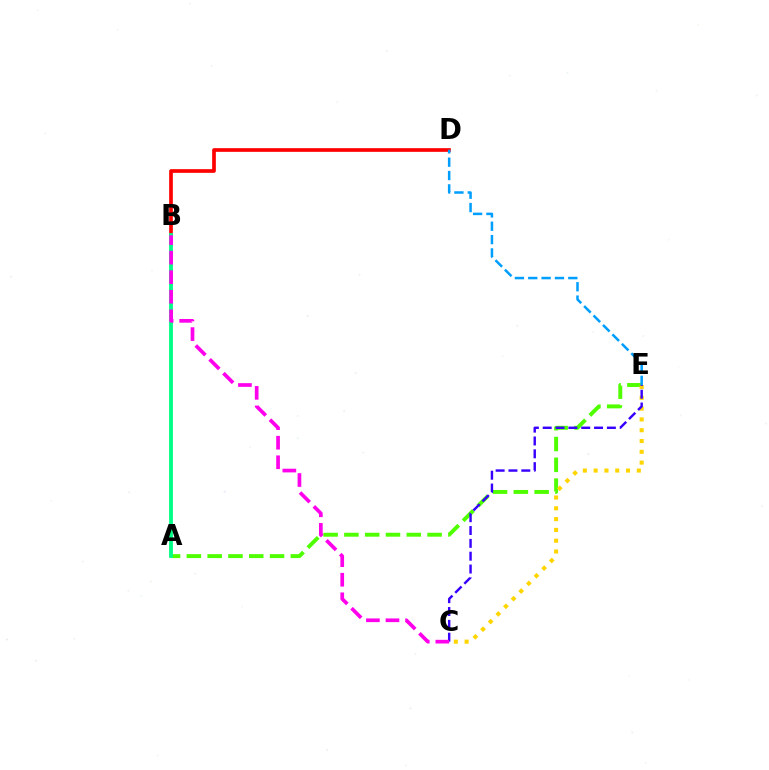{('A', 'E'): [{'color': '#4fff00', 'line_style': 'dashed', 'thickness': 2.83}], ('C', 'E'): [{'color': '#ffd500', 'line_style': 'dotted', 'thickness': 2.93}, {'color': '#3700ff', 'line_style': 'dashed', 'thickness': 1.74}], ('B', 'D'): [{'color': '#ff0000', 'line_style': 'solid', 'thickness': 2.65}], ('A', 'B'): [{'color': '#00ff86', 'line_style': 'solid', 'thickness': 2.75}], ('D', 'E'): [{'color': '#009eff', 'line_style': 'dashed', 'thickness': 1.81}], ('B', 'C'): [{'color': '#ff00ed', 'line_style': 'dashed', 'thickness': 2.66}]}